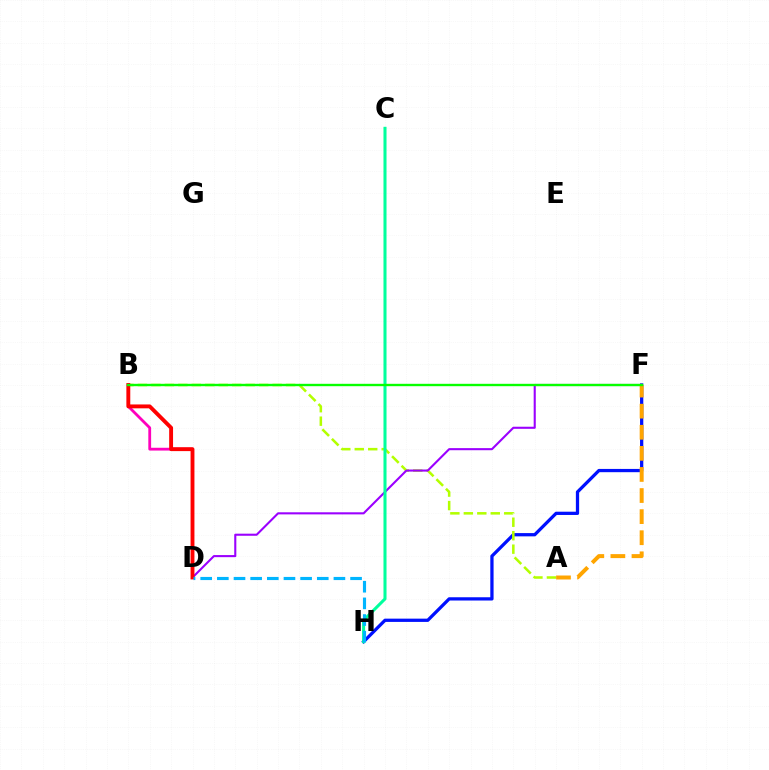{('F', 'H'): [{'color': '#0010ff', 'line_style': 'solid', 'thickness': 2.35}], ('A', 'B'): [{'color': '#b3ff00', 'line_style': 'dashed', 'thickness': 1.83}], ('B', 'D'): [{'color': '#ff00bd', 'line_style': 'solid', 'thickness': 2.02}, {'color': '#ff0000', 'line_style': 'solid', 'thickness': 2.79}], ('D', 'F'): [{'color': '#9b00ff', 'line_style': 'solid', 'thickness': 1.51}], ('A', 'F'): [{'color': '#ffa500', 'line_style': 'dashed', 'thickness': 2.87}], ('C', 'H'): [{'color': '#00ff9d', 'line_style': 'solid', 'thickness': 2.2}], ('B', 'F'): [{'color': '#08ff00', 'line_style': 'solid', 'thickness': 1.71}], ('D', 'H'): [{'color': '#00b5ff', 'line_style': 'dashed', 'thickness': 2.26}]}